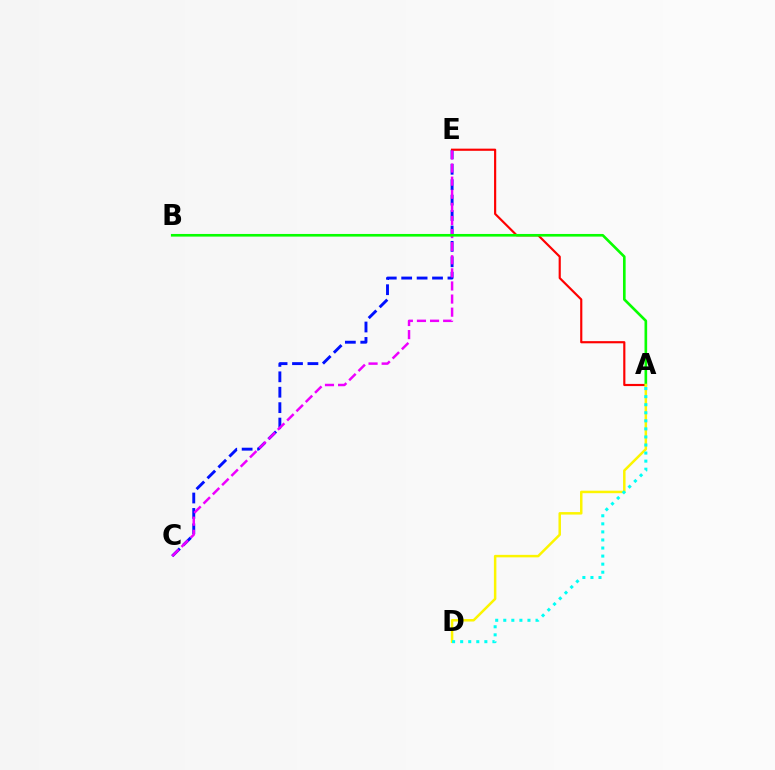{('C', 'E'): [{'color': '#0010ff', 'line_style': 'dashed', 'thickness': 2.09}, {'color': '#ee00ff', 'line_style': 'dashed', 'thickness': 1.78}], ('A', 'E'): [{'color': '#ff0000', 'line_style': 'solid', 'thickness': 1.56}], ('A', 'B'): [{'color': '#08ff00', 'line_style': 'solid', 'thickness': 1.9}], ('A', 'D'): [{'color': '#fcf500', 'line_style': 'solid', 'thickness': 1.8}, {'color': '#00fff6', 'line_style': 'dotted', 'thickness': 2.19}]}